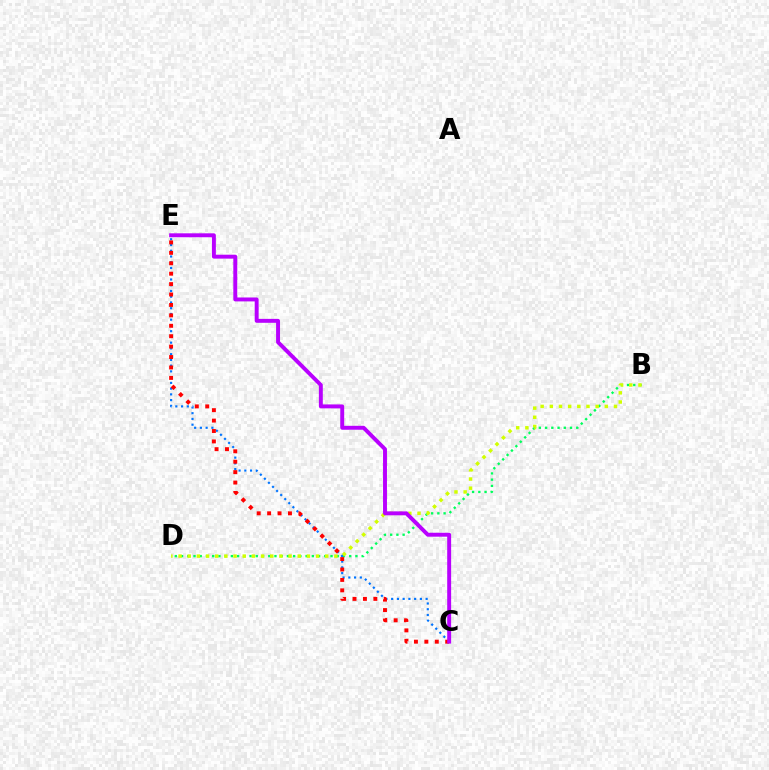{('B', 'D'): [{'color': '#00ff5c', 'line_style': 'dotted', 'thickness': 1.69}, {'color': '#d1ff00', 'line_style': 'dotted', 'thickness': 2.49}], ('C', 'E'): [{'color': '#0074ff', 'line_style': 'dotted', 'thickness': 1.56}, {'color': '#ff0000', 'line_style': 'dotted', 'thickness': 2.83}, {'color': '#b900ff', 'line_style': 'solid', 'thickness': 2.83}]}